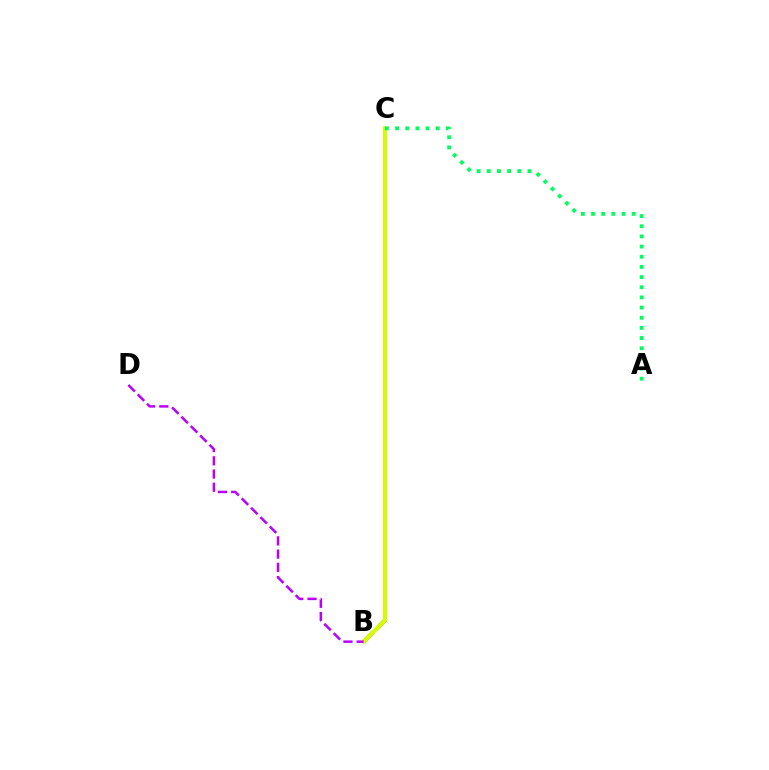{('B', 'C'): [{'color': '#ff0000', 'line_style': 'dashed', 'thickness': 2.77}, {'color': '#0074ff', 'line_style': 'dotted', 'thickness': 1.62}, {'color': '#d1ff00', 'line_style': 'solid', 'thickness': 2.92}], ('A', 'C'): [{'color': '#00ff5c', 'line_style': 'dotted', 'thickness': 2.76}], ('B', 'D'): [{'color': '#b900ff', 'line_style': 'dashed', 'thickness': 1.8}]}